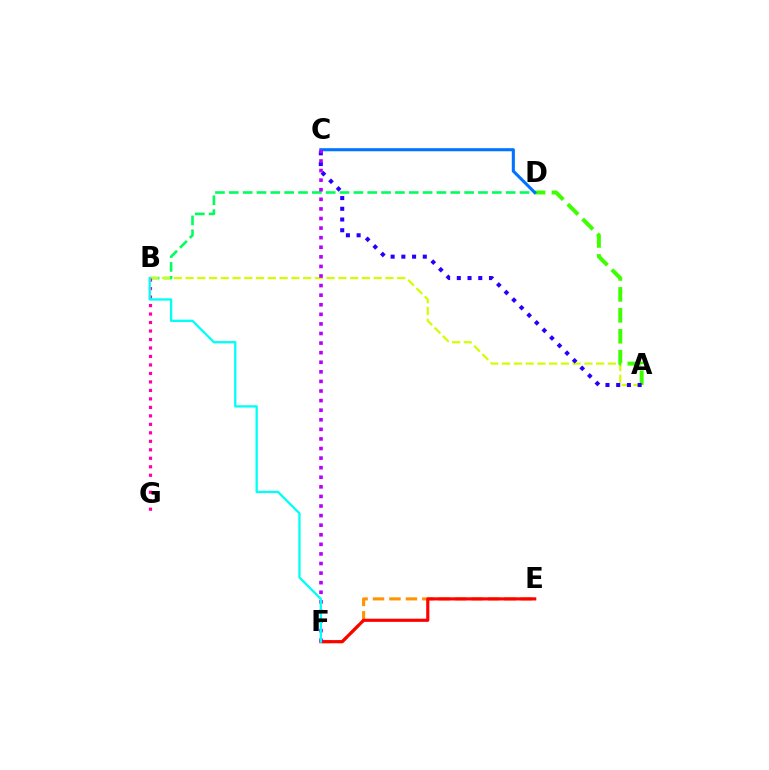{('E', 'F'): [{'color': '#ff9400', 'line_style': 'dashed', 'thickness': 2.23}, {'color': '#ff0000', 'line_style': 'solid', 'thickness': 2.26}], ('B', 'D'): [{'color': '#00ff5c', 'line_style': 'dashed', 'thickness': 1.88}], ('A', 'B'): [{'color': '#d1ff00', 'line_style': 'dashed', 'thickness': 1.6}], ('A', 'D'): [{'color': '#3dff00', 'line_style': 'dashed', 'thickness': 2.84}], ('C', 'D'): [{'color': '#0074ff', 'line_style': 'solid', 'thickness': 2.22}], ('B', 'G'): [{'color': '#ff00ac', 'line_style': 'dotted', 'thickness': 2.31}], ('A', 'C'): [{'color': '#2500ff', 'line_style': 'dotted', 'thickness': 2.91}], ('C', 'F'): [{'color': '#b900ff', 'line_style': 'dotted', 'thickness': 2.6}], ('B', 'F'): [{'color': '#00fff6', 'line_style': 'solid', 'thickness': 1.66}]}